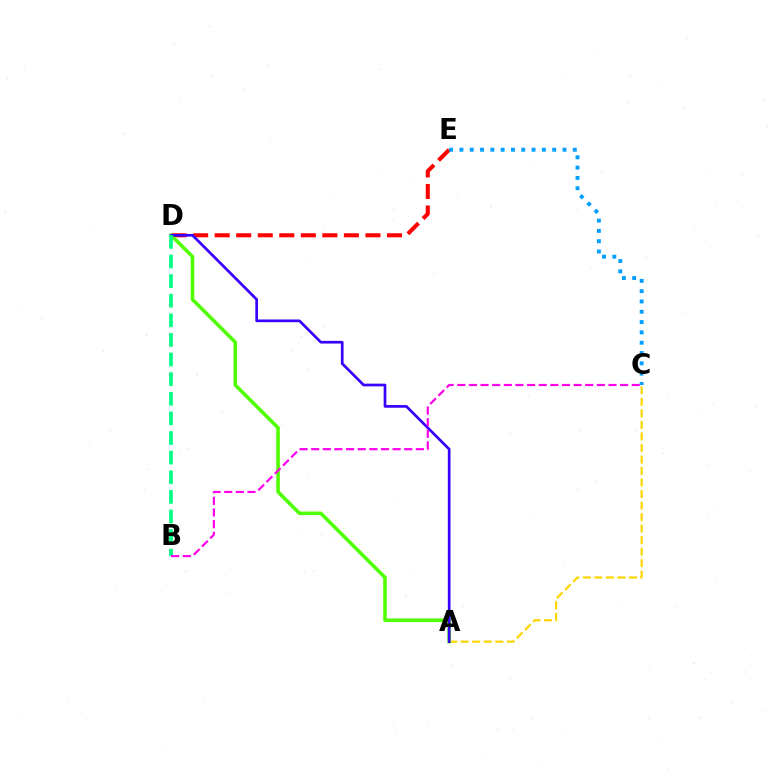{('D', 'E'): [{'color': '#ff0000', 'line_style': 'dashed', 'thickness': 2.93}], ('A', 'C'): [{'color': '#ffd500', 'line_style': 'dashed', 'thickness': 1.57}], ('A', 'D'): [{'color': '#4fff00', 'line_style': 'solid', 'thickness': 2.56}, {'color': '#3700ff', 'line_style': 'solid', 'thickness': 1.94}], ('B', 'D'): [{'color': '#00ff86', 'line_style': 'dashed', 'thickness': 2.66}], ('B', 'C'): [{'color': '#ff00ed', 'line_style': 'dashed', 'thickness': 1.58}], ('C', 'E'): [{'color': '#009eff', 'line_style': 'dotted', 'thickness': 2.8}]}